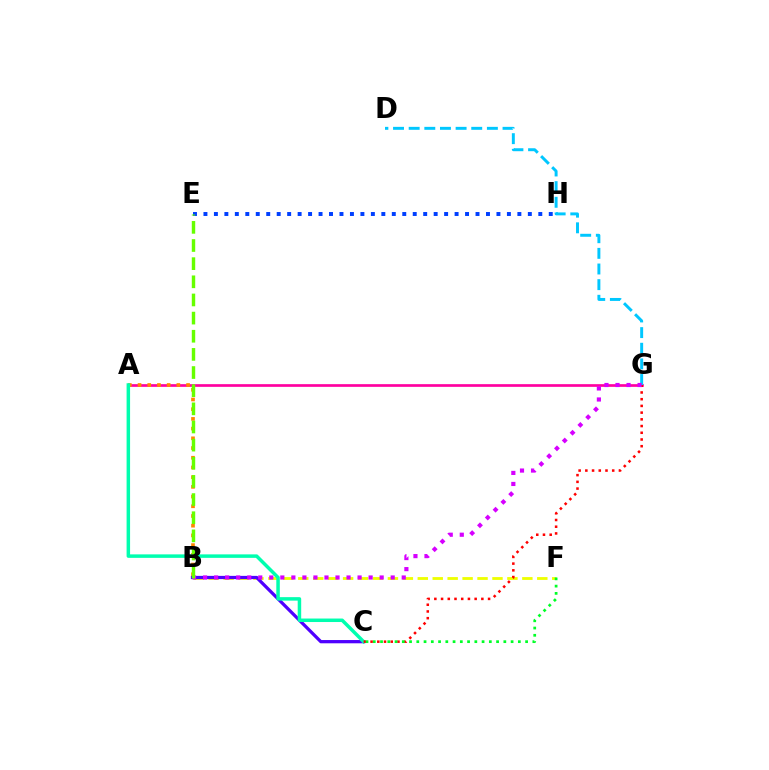{('A', 'G'): [{'color': '#ff00a0', 'line_style': 'solid', 'thickness': 1.94}], ('B', 'F'): [{'color': '#eeff00', 'line_style': 'dashed', 'thickness': 2.03}], ('A', 'B'): [{'color': '#ff8800', 'line_style': 'dotted', 'thickness': 2.64}], ('B', 'C'): [{'color': '#4f00ff', 'line_style': 'solid', 'thickness': 2.34}], ('A', 'C'): [{'color': '#00ffaf', 'line_style': 'solid', 'thickness': 2.51}], ('E', 'H'): [{'color': '#003fff', 'line_style': 'dotted', 'thickness': 2.84}], ('C', 'G'): [{'color': '#ff0000', 'line_style': 'dotted', 'thickness': 1.82}], ('D', 'G'): [{'color': '#00c7ff', 'line_style': 'dashed', 'thickness': 2.13}], ('B', 'G'): [{'color': '#d600ff', 'line_style': 'dotted', 'thickness': 3.0}], ('C', 'F'): [{'color': '#00ff27', 'line_style': 'dotted', 'thickness': 1.97}], ('B', 'E'): [{'color': '#66ff00', 'line_style': 'dashed', 'thickness': 2.47}]}